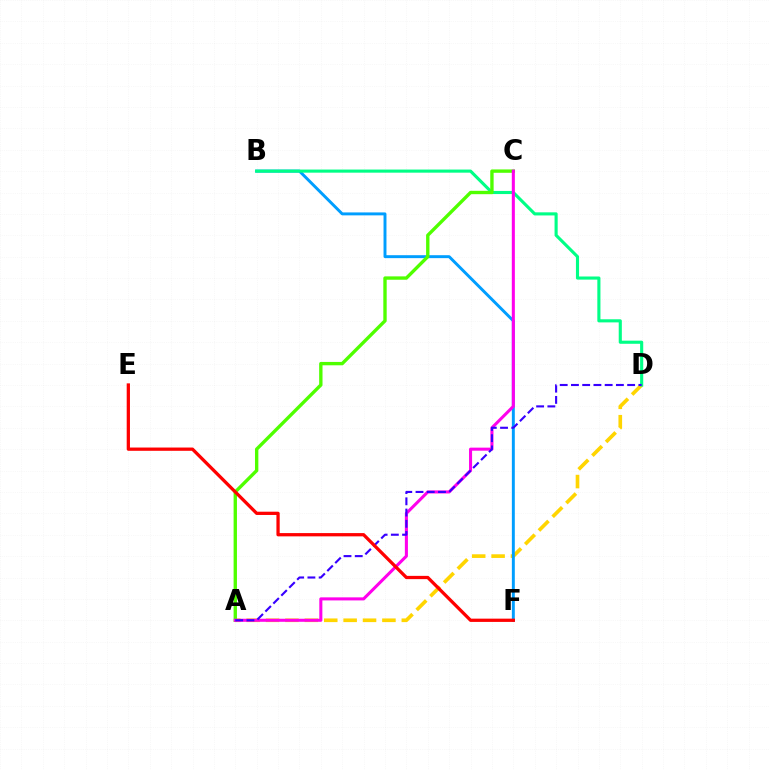{('A', 'D'): [{'color': '#ffd500', 'line_style': 'dashed', 'thickness': 2.63}, {'color': '#3700ff', 'line_style': 'dashed', 'thickness': 1.53}], ('B', 'F'): [{'color': '#009eff', 'line_style': 'solid', 'thickness': 2.12}], ('B', 'D'): [{'color': '#00ff86', 'line_style': 'solid', 'thickness': 2.24}], ('A', 'C'): [{'color': '#4fff00', 'line_style': 'solid', 'thickness': 2.42}, {'color': '#ff00ed', 'line_style': 'solid', 'thickness': 2.2}], ('E', 'F'): [{'color': '#ff0000', 'line_style': 'solid', 'thickness': 2.35}]}